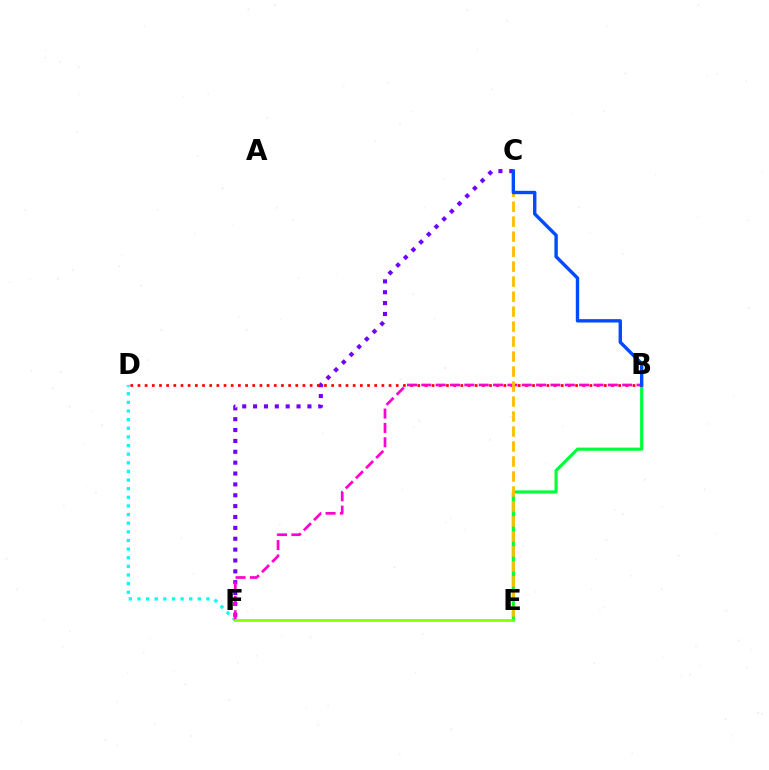{('D', 'F'): [{'color': '#00fff6', 'line_style': 'dotted', 'thickness': 2.34}], ('B', 'E'): [{'color': '#00ff39', 'line_style': 'solid', 'thickness': 2.27}], ('C', 'F'): [{'color': '#7200ff', 'line_style': 'dotted', 'thickness': 2.95}], ('B', 'D'): [{'color': '#ff0000', 'line_style': 'dotted', 'thickness': 1.95}], ('B', 'F'): [{'color': '#ff00cf', 'line_style': 'dashed', 'thickness': 1.95}], ('C', 'E'): [{'color': '#ffbd00', 'line_style': 'dashed', 'thickness': 2.04}], ('B', 'C'): [{'color': '#004bff', 'line_style': 'solid', 'thickness': 2.44}], ('E', 'F'): [{'color': '#84ff00', 'line_style': 'solid', 'thickness': 1.92}]}